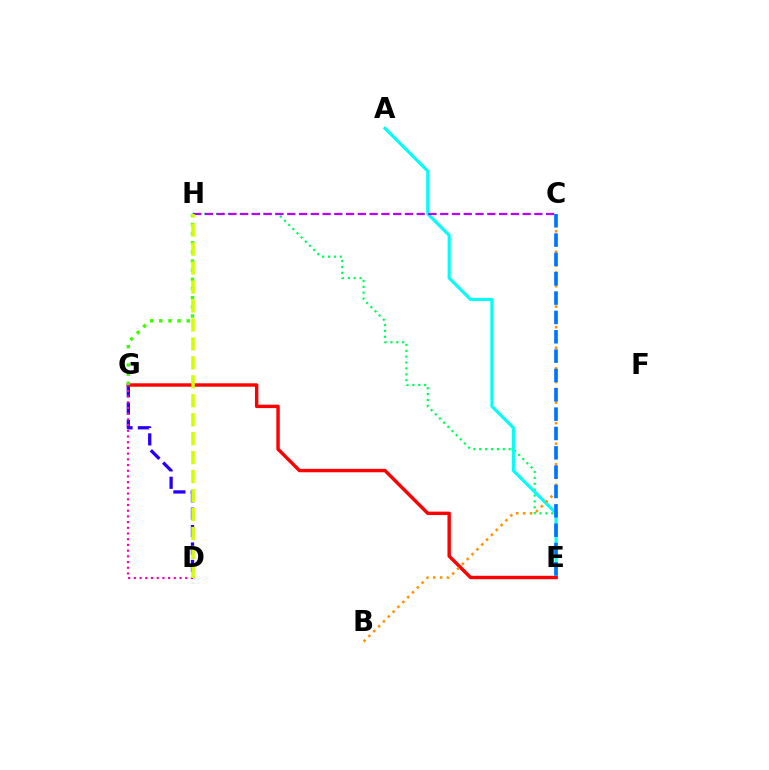{('E', 'H'): [{'color': '#00ff5c', 'line_style': 'dotted', 'thickness': 1.6}], ('A', 'E'): [{'color': '#00fff6', 'line_style': 'solid', 'thickness': 2.26}], ('D', 'G'): [{'color': '#2500ff', 'line_style': 'dashed', 'thickness': 2.37}, {'color': '#ff00ac', 'line_style': 'dotted', 'thickness': 1.55}], ('E', 'G'): [{'color': '#ff0000', 'line_style': 'solid', 'thickness': 2.46}], ('B', 'C'): [{'color': '#ff9400', 'line_style': 'dotted', 'thickness': 1.86}], ('G', 'H'): [{'color': '#3dff00', 'line_style': 'dotted', 'thickness': 2.49}], ('C', 'H'): [{'color': '#b900ff', 'line_style': 'dashed', 'thickness': 1.6}], ('D', 'H'): [{'color': '#d1ff00', 'line_style': 'dashed', 'thickness': 2.58}], ('C', 'E'): [{'color': '#0074ff', 'line_style': 'dashed', 'thickness': 2.63}]}